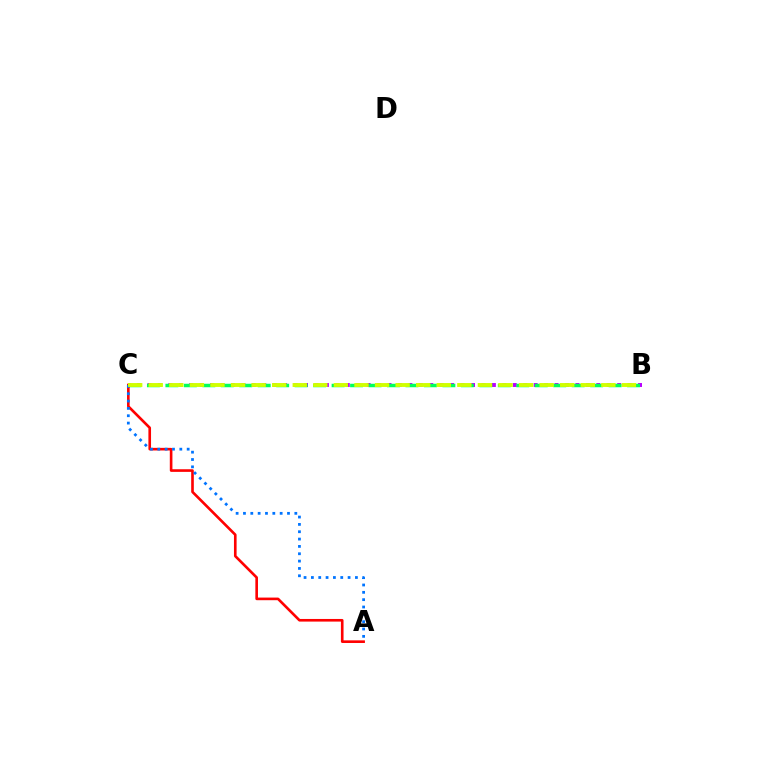{('B', 'C'): [{'color': '#b900ff', 'line_style': 'dotted', 'thickness': 2.84}, {'color': '#00ff5c', 'line_style': 'dashed', 'thickness': 2.51}, {'color': '#d1ff00', 'line_style': 'dashed', 'thickness': 2.79}], ('A', 'C'): [{'color': '#ff0000', 'line_style': 'solid', 'thickness': 1.89}, {'color': '#0074ff', 'line_style': 'dotted', 'thickness': 1.99}]}